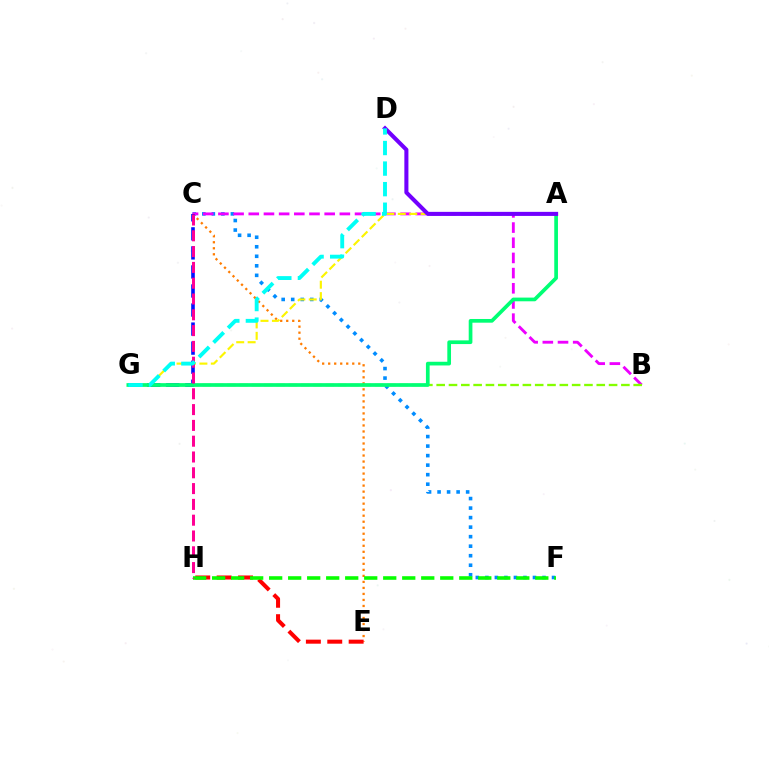{('C', 'F'): [{'color': '#008cff', 'line_style': 'dotted', 'thickness': 2.59}], ('C', 'E'): [{'color': '#ff7c00', 'line_style': 'dotted', 'thickness': 1.63}], ('B', 'C'): [{'color': '#ee00ff', 'line_style': 'dashed', 'thickness': 2.06}], ('E', 'H'): [{'color': '#ff0000', 'line_style': 'dashed', 'thickness': 2.91}], ('C', 'G'): [{'color': '#0010ff', 'line_style': 'dashed', 'thickness': 2.59}], ('A', 'G'): [{'color': '#fcf500', 'line_style': 'dashed', 'thickness': 1.55}, {'color': '#00ff74', 'line_style': 'solid', 'thickness': 2.66}], ('B', 'G'): [{'color': '#84ff00', 'line_style': 'dashed', 'thickness': 1.67}], ('F', 'H'): [{'color': '#08ff00', 'line_style': 'dashed', 'thickness': 2.58}], ('A', 'D'): [{'color': '#7200ff', 'line_style': 'solid', 'thickness': 2.93}], ('C', 'H'): [{'color': '#ff0094', 'line_style': 'dashed', 'thickness': 2.15}], ('D', 'G'): [{'color': '#00fff6', 'line_style': 'dashed', 'thickness': 2.79}]}